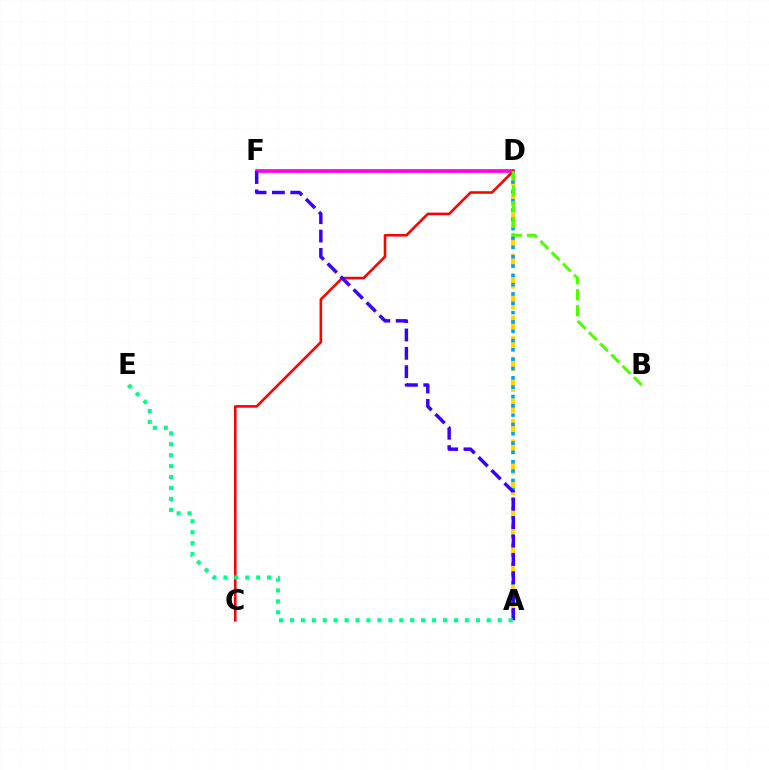{('A', 'D'): [{'color': '#ffd500', 'line_style': 'dashed', 'thickness': 2.8}, {'color': '#009eff', 'line_style': 'dotted', 'thickness': 2.53}], ('D', 'F'): [{'color': '#ff00ed', 'line_style': 'solid', 'thickness': 2.66}], ('C', 'D'): [{'color': '#ff0000', 'line_style': 'solid', 'thickness': 1.86}], ('B', 'D'): [{'color': '#4fff00', 'line_style': 'dashed', 'thickness': 2.16}], ('A', 'F'): [{'color': '#3700ff', 'line_style': 'dashed', 'thickness': 2.49}], ('A', 'E'): [{'color': '#00ff86', 'line_style': 'dotted', 'thickness': 2.97}]}